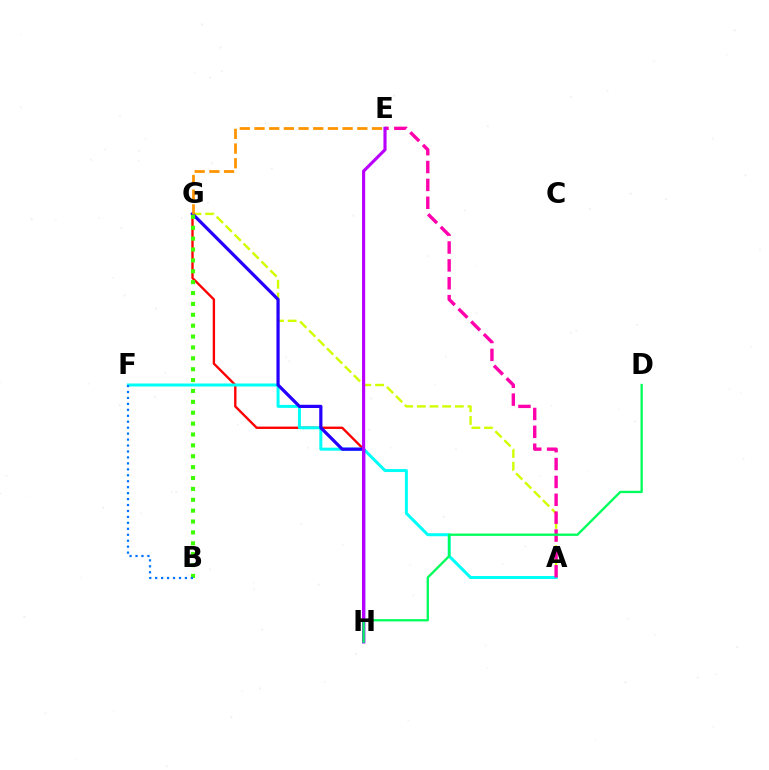{('A', 'G'): [{'color': '#d1ff00', 'line_style': 'dashed', 'thickness': 1.72}], ('G', 'H'): [{'color': '#ff0000', 'line_style': 'solid', 'thickness': 1.7}, {'color': '#2500ff', 'line_style': 'solid', 'thickness': 2.32}], ('A', 'F'): [{'color': '#00fff6', 'line_style': 'solid', 'thickness': 2.16}], ('A', 'E'): [{'color': '#ff00ac', 'line_style': 'dashed', 'thickness': 2.43}], ('E', 'G'): [{'color': '#ff9400', 'line_style': 'dashed', 'thickness': 2.0}], ('B', 'G'): [{'color': '#3dff00', 'line_style': 'dotted', 'thickness': 2.96}], ('E', 'H'): [{'color': '#b900ff', 'line_style': 'solid', 'thickness': 2.26}], ('D', 'H'): [{'color': '#00ff5c', 'line_style': 'solid', 'thickness': 1.67}], ('B', 'F'): [{'color': '#0074ff', 'line_style': 'dotted', 'thickness': 1.62}]}